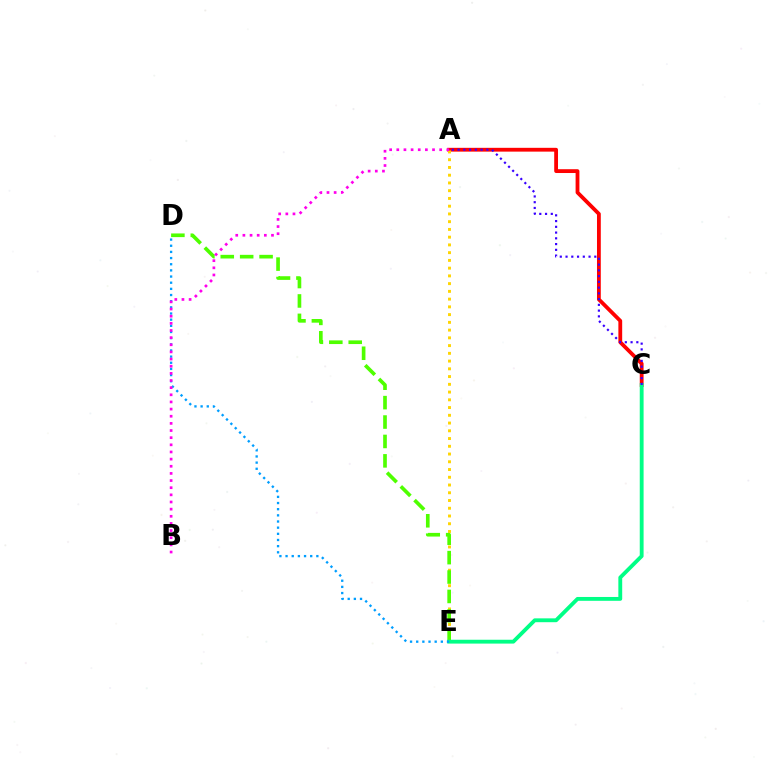{('A', 'C'): [{'color': '#ff0000', 'line_style': 'solid', 'thickness': 2.74}, {'color': '#3700ff', 'line_style': 'dotted', 'thickness': 1.56}], ('A', 'E'): [{'color': '#ffd500', 'line_style': 'dotted', 'thickness': 2.1}], ('D', 'E'): [{'color': '#4fff00', 'line_style': 'dashed', 'thickness': 2.64}, {'color': '#009eff', 'line_style': 'dotted', 'thickness': 1.67}], ('C', 'E'): [{'color': '#00ff86', 'line_style': 'solid', 'thickness': 2.77}], ('A', 'B'): [{'color': '#ff00ed', 'line_style': 'dotted', 'thickness': 1.94}]}